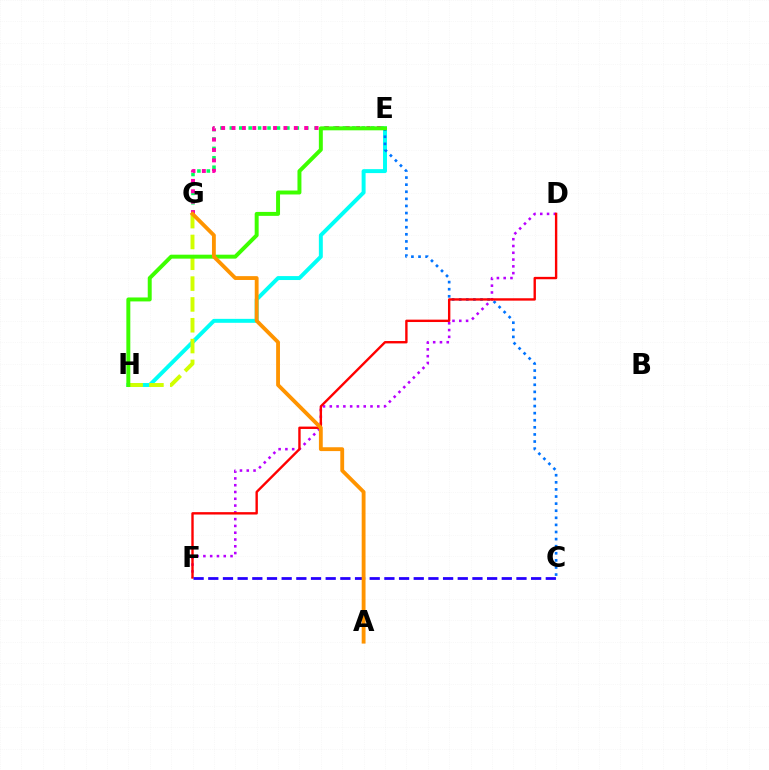{('E', 'G'): [{'color': '#00ff5c', 'line_style': 'dotted', 'thickness': 2.56}, {'color': '#ff00ac', 'line_style': 'dotted', 'thickness': 2.82}], ('D', 'F'): [{'color': '#b900ff', 'line_style': 'dotted', 'thickness': 1.84}, {'color': '#ff0000', 'line_style': 'solid', 'thickness': 1.72}], ('E', 'H'): [{'color': '#00fff6', 'line_style': 'solid', 'thickness': 2.84}, {'color': '#3dff00', 'line_style': 'solid', 'thickness': 2.85}], ('G', 'H'): [{'color': '#d1ff00', 'line_style': 'dashed', 'thickness': 2.83}], ('C', 'E'): [{'color': '#0074ff', 'line_style': 'dotted', 'thickness': 1.93}], ('C', 'F'): [{'color': '#2500ff', 'line_style': 'dashed', 'thickness': 1.99}], ('A', 'G'): [{'color': '#ff9400', 'line_style': 'solid', 'thickness': 2.76}]}